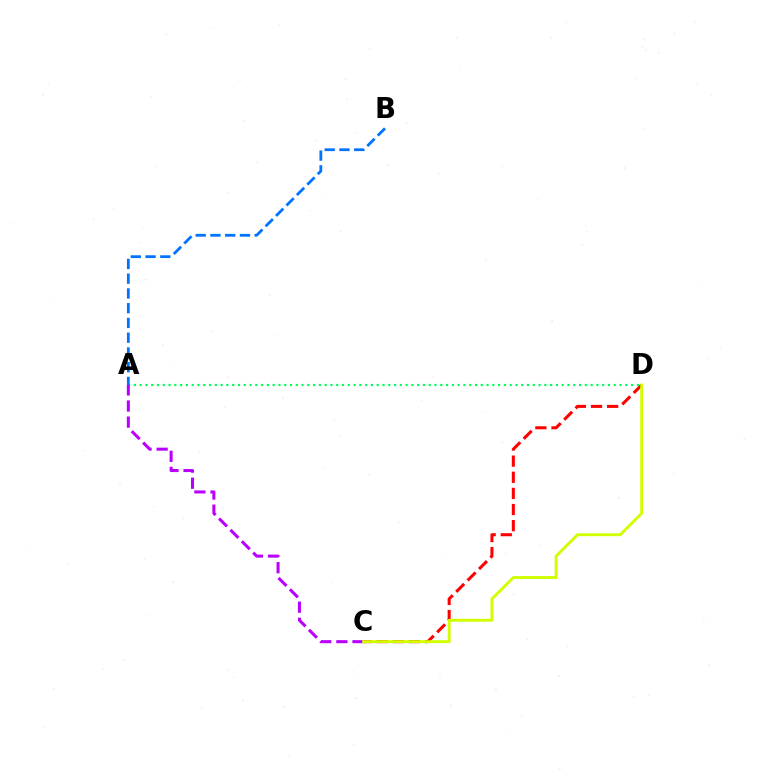{('C', 'D'): [{'color': '#ff0000', 'line_style': 'dashed', 'thickness': 2.19}, {'color': '#d1ff00', 'line_style': 'solid', 'thickness': 2.09}], ('A', 'D'): [{'color': '#00ff5c', 'line_style': 'dotted', 'thickness': 1.57}], ('A', 'C'): [{'color': '#b900ff', 'line_style': 'dashed', 'thickness': 2.19}], ('A', 'B'): [{'color': '#0074ff', 'line_style': 'dashed', 'thickness': 2.0}]}